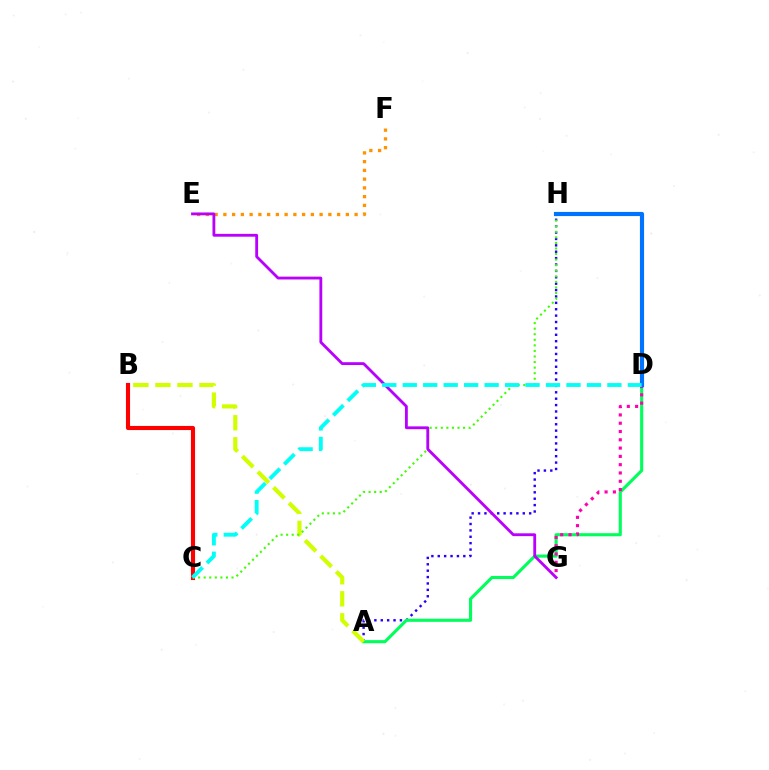{('A', 'H'): [{'color': '#2500ff', 'line_style': 'dotted', 'thickness': 1.74}], ('B', 'C'): [{'color': '#ff0000', 'line_style': 'solid', 'thickness': 2.96}], ('A', 'D'): [{'color': '#00ff5c', 'line_style': 'solid', 'thickness': 2.23}], ('A', 'B'): [{'color': '#d1ff00', 'line_style': 'dashed', 'thickness': 2.99}], ('C', 'H'): [{'color': '#3dff00', 'line_style': 'dotted', 'thickness': 1.51}], ('D', 'G'): [{'color': '#ff00ac', 'line_style': 'dotted', 'thickness': 2.25}], ('E', 'F'): [{'color': '#ff9400', 'line_style': 'dotted', 'thickness': 2.38}], ('D', 'H'): [{'color': '#0074ff', 'line_style': 'solid', 'thickness': 2.99}], ('E', 'G'): [{'color': '#b900ff', 'line_style': 'solid', 'thickness': 2.04}], ('C', 'D'): [{'color': '#00fff6', 'line_style': 'dashed', 'thickness': 2.78}]}